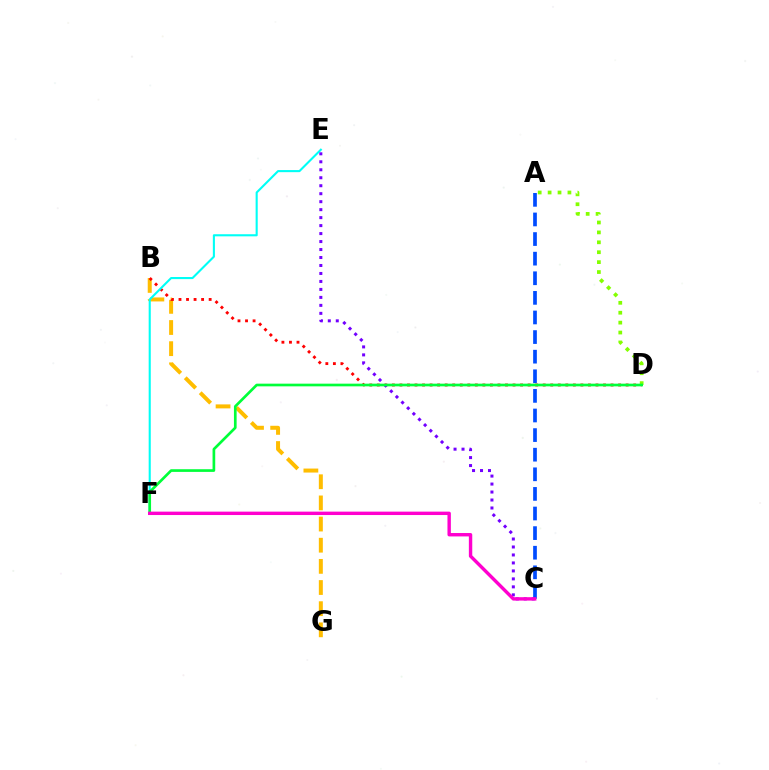{('B', 'G'): [{'color': '#ffbd00', 'line_style': 'dashed', 'thickness': 2.87}], ('A', 'C'): [{'color': '#004bff', 'line_style': 'dashed', 'thickness': 2.66}], ('B', 'D'): [{'color': '#ff0000', 'line_style': 'dotted', 'thickness': 2.05}], ('A', 'D'): [{'color': '#84ff00', 'line_style': 'dotted', 'thickness': 2.69}], ('E', 'F'): [{'color': '#00fff6', 'line_style': 'solid', 'thickness': 1.51}], ('C', 'E'): [{'color': '#7200ff', 'line_style': 'dotted', 'thickness': 2.17}], ('D', 'F'): [{'color': '#00ff39', 'line_style': 'solid', 'thickness': 1.93}], ('C', 'F'): [{'color': '#ff00cf', 'line_style': 'solid', 'thickness': 2.45}]}